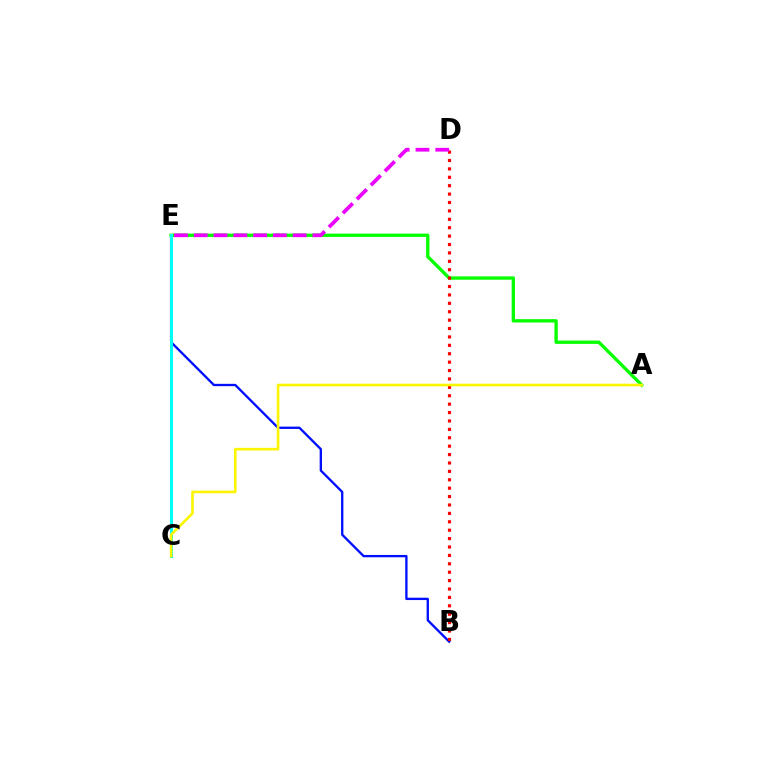{('B', 'E'): [{'color': '#0010ff', 'line_style': 'solid', 'thickness': 1.68}], ('A', 'E'): [{'color': '#08ff00', 'line_style': 'solid', 'thickness': 2.41}], ('C', 'E'): [{'color': '#00fff6', 'line_style': 'solid', 'thickness': 2.15}], ('B', 'D'): [{'color': '#ff0000', 'line_style': 'dotted', 'thickness': 2.28}], ('A', 'C'): [{'color': '#fcf500', 'line_style': 'solid', 'thickness': 1.87}], ('D', 'E'): [{'color': '#ee00ff', 'line_style': 'dashed', 'thickness': 2.69}]}